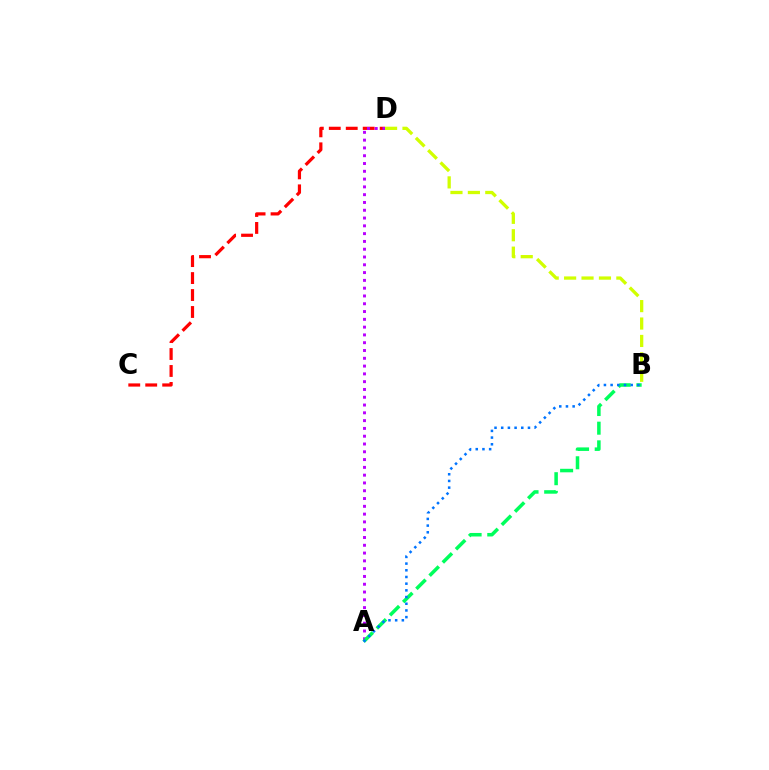{('C', 'D'): [{'color': '#ff0000', 'line_style': 'dashed', 'thickness': 2.3}], ('A', 'D'): [{'color': '#b900ff', 'line_style': 'dotted', 'thickness': 2.12}], ('A', 'B'): [{'color': '#00ff5c', 'line_style': 'dashed', 'thickness': 2.53}, {'color': '#0074ff', 'line_style': 'dotted', 'thickness': 1.82}], ('B', 'D'): [{'color': '#d1ff00', 'line_style': 'dashed', 'thickness': 2.37}]}